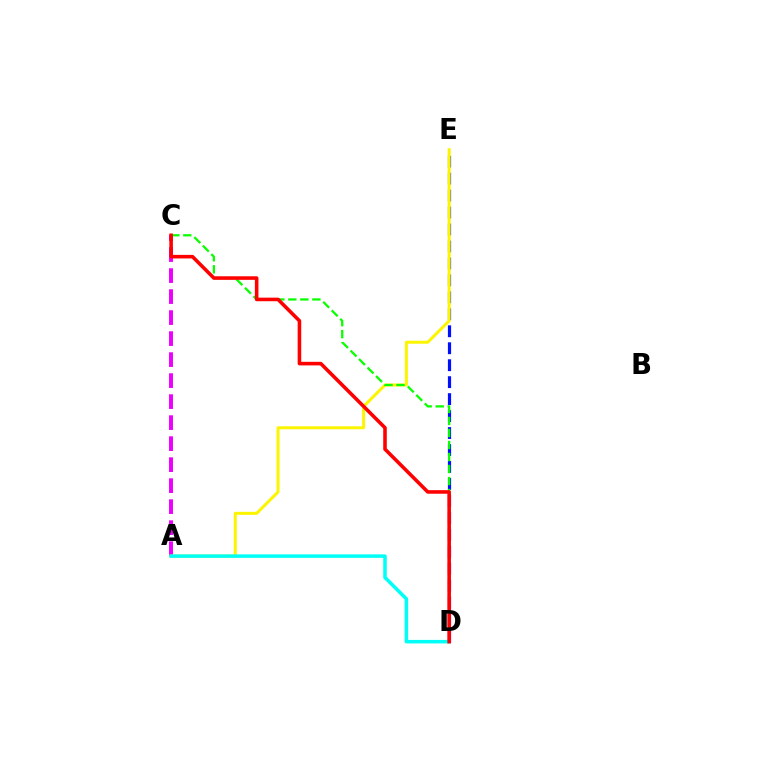{('D', 'E'): [{'color': '#0010ff', 'line_style': 'dashed', 'thickness': 2.3}], ('A', 'C'): [{'color': '#ee00ff', 'line_style': 'dashed', 'thickness': 2.85}], ('A', 'E'): [{'color': '#fcf500', 'line_style': 'solid', 'thickness': 2.16}], ('C', 'D'): [{'color': '#08ff00', 'line_style': 'dashed', 'thickness': 1.63}, {'color': '#ff0000', 'line_style': 'solid', 'thickness': 2.57}], ('A', 'D'): [{'color': '#00fff6', 'line_style': 'solid', 'thickness': 2.53}]}